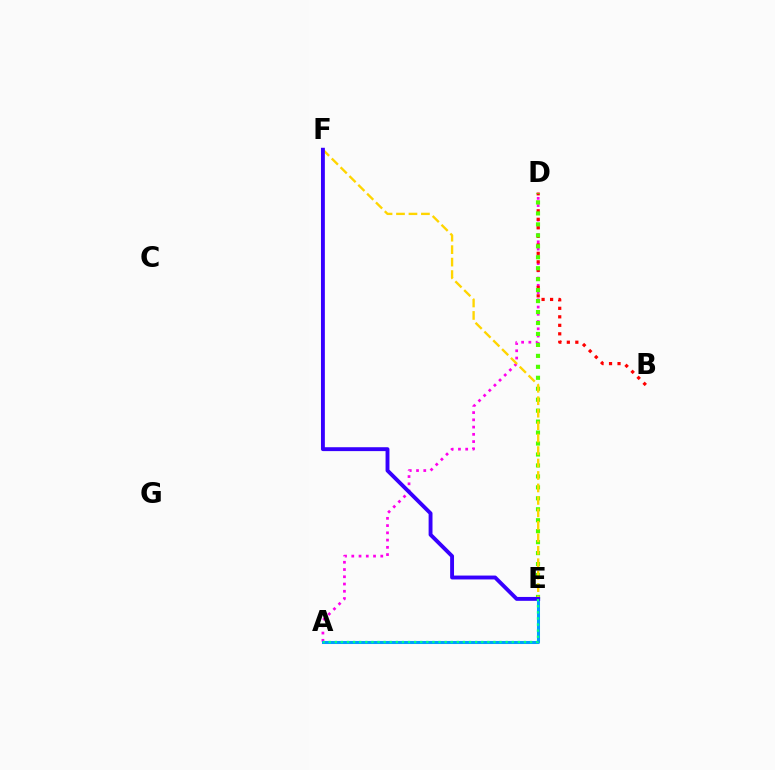{('A', 'D'): [{'color': '#ff00ed', 'line_style': 'dotted', 'thickness': 1.97}], ('B', 'D'): [{'color': '#ff0000', 'line_style': 'dotted', 'thickness': 2.31}], ('D', 'E'): [{'color': '#4fff00', 'line_style': 'dotted', 'thickness': 2.98}], ('A', 'E'): [{'color': '#009eff', 'line_style': 'solid', 'thickness': 2.19}, {'color': '#00ff86', 'line_style': 'dotted', 'thickness': 1.66}], ('E', 'F'): [{'color': '#ffd500', 'line_style': 'dashed', 'thickness': 1.69}, {'color': '#3700ff', 'line_style': 'solid', 'thickness': 2.8}]}